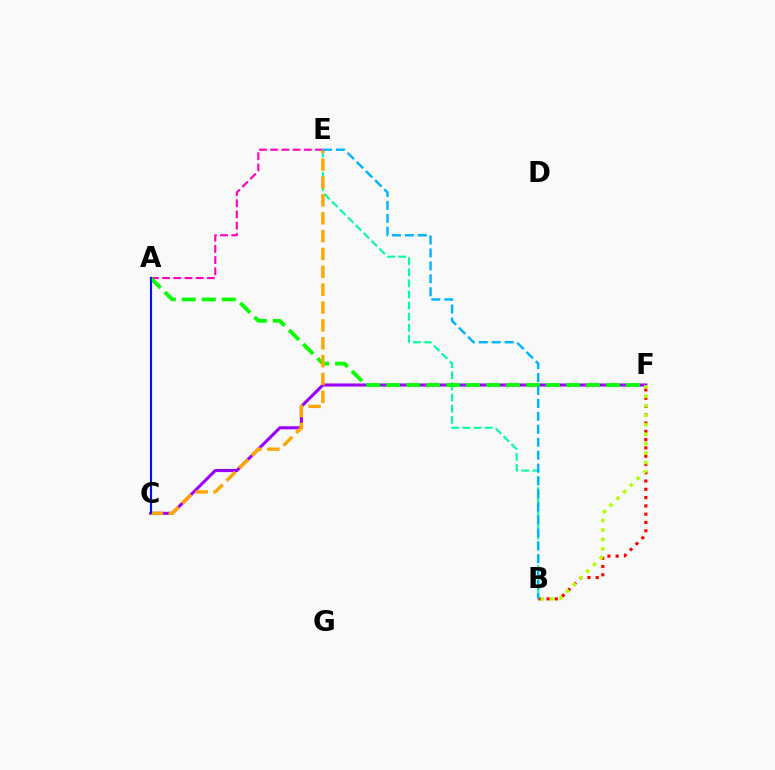{('B', 'F'): [{'color': '#ff0000', 'line_style': 'dotted', 'thickness': 2.25}, {'color': '#b3ff00', 'line_style': 'dotted', 'thickness': 2.57}], ('A', 'E'): [{'color': '#ff00bd', 'line_style': 'dashed', 'thickness': 1.52}], ('B', 'E'): [{'color': '#00ff9d', 'line_style': 'dashed', 'thickness': 1.51}, {'color': '#00b5ff', 'line_style': 'dashed', 'thickness': 1.76}], ('C', 'F'): [{'color': '#9b00ff', 'line_style': 'solid', 'thickness': 2.21}], ('A', 'F'): [{'color': '#08ff00', 'line_style': 'dashed', 'thickness': 2.71}], ('C', 'E'): [{'color': '#ffa500', 'line_style': 'dashed', 'thickness': 2.43}], ('A', 'C'): [{'color': '#0010ff', 'line_style': 'solid', 'thickness': 1.54}]}